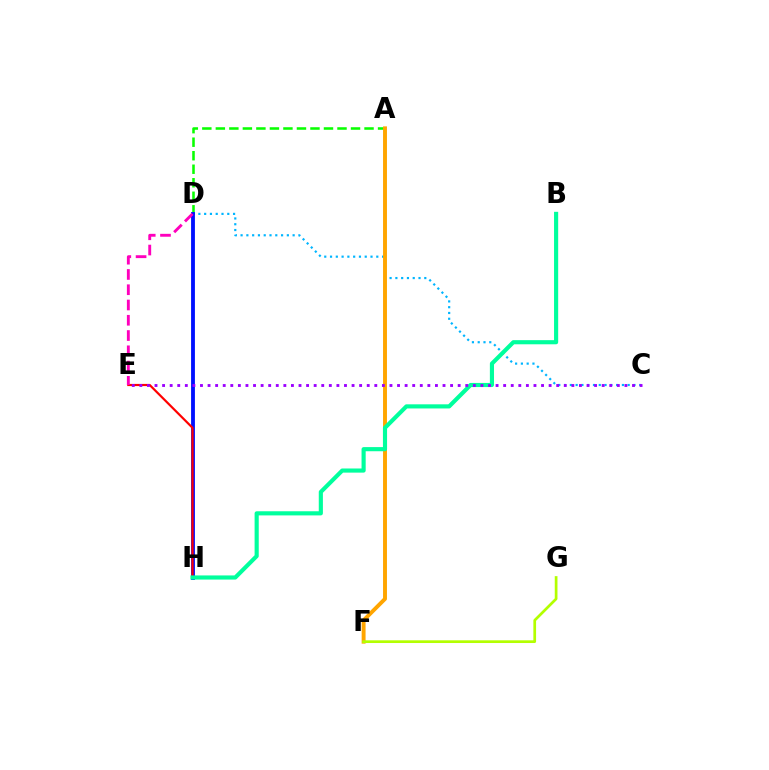{('C', 'D'): [{'color': '#00b5ff', 'line_style': 'dotted', 'thickness': 1.57}], ('A', 'D'): [{'color': '#08ff00', 'line_style': 'dashed', 'thickness': 1.84}], ('D', 'H'): [{'color': '#0010ff', 'line_style': 'solid', 'thickness': 2.76}], ('E', 'H'): [{'color': '#ff0000', 'line_style': 'solid', 'thickness': 1.57}], ('A', 'F'): [{'color': '#ffa500', 'line_style': 'solid', 'thickness': 2.82}], ('B', 'H'): [{'color': '#00ff9d', 'line_style': 'solid', 'thickness': 2.98}], ('F', 'G'): [{'color': '#b3ff00', 'line_style': 'solid', 'thickness': 1.95}], ('D', 'E'): [{'color': '#ff00bd', 'line_style': 'dashed', 'thickness': 2.07}], ('C', 'E'): [{'color': '#9b00ff', 'line_style': 'dotted', 'thickness': 2.06}]}